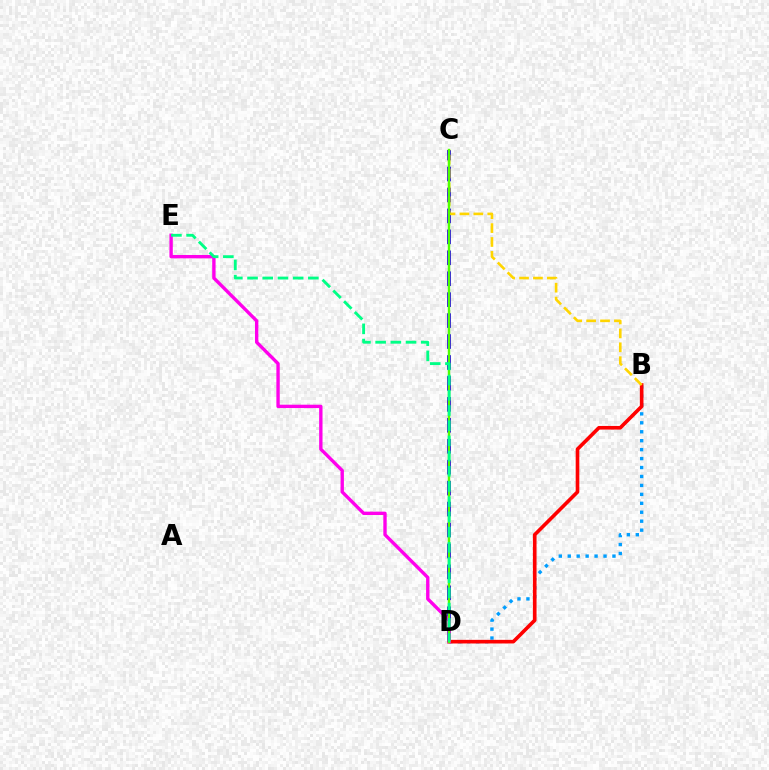{('C', 'D'): [{'color': '#3700ff', 'line_style': 'dashed', 'thickness': 2.84}, {'color': '#4fff00', 'line_style': 'solid', 'thickness': 1.72}], ('B', 'D'): [{'color': '#009eff', 'line_style': 'dotted', 'thickness': 2.43}, {'color': '#ff0000', 'line_style': 'solid', 'thickness': 2.61}], ('D', 'E'): [{'color': '#ff00ed', 'line_style': 'solid', 'thickness': 2.42}, {'color': '#00ff86', 'line_style': 'dashed', 'thickness': 2.06}], ('B', 'C'): [{'color': '#ffd500', 'line_style': 'dashed', 'thickness': 1.89}]}